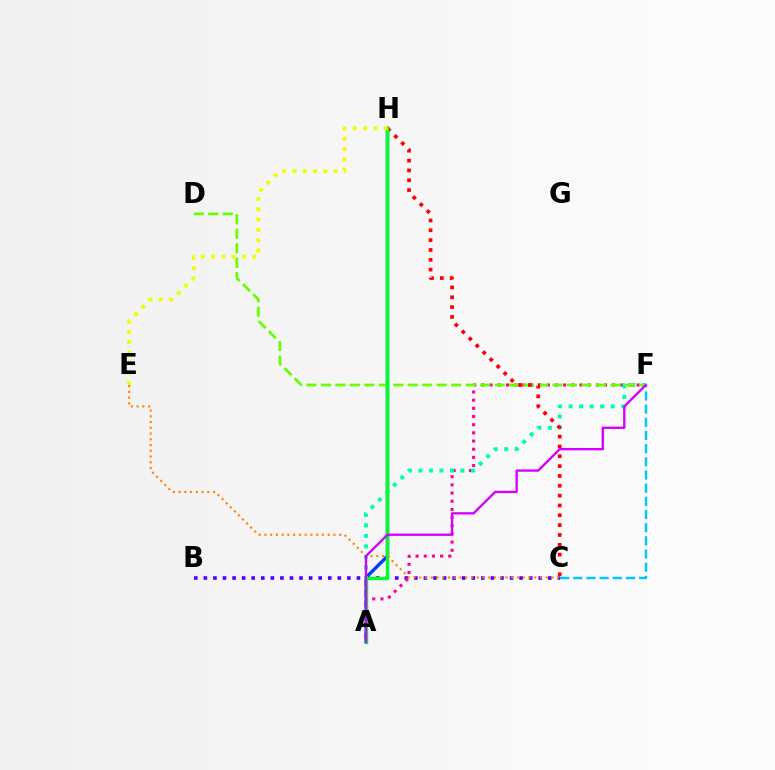{('A', 'H'): [{'color': '#003fff', 'line_style': 'solid', 'thickness': 2.46}, {'color': '#00ff27', 'line_style': 'solid', 'thickness': 2.45}], ('B', 'C'): [{'color': '#4f00ff', 'line_style': 'dotted', 'thickness': 2.6}], ('A', 'F'): [{'color': '#ff00a0', 'line_style': 'dotted', 'thickness': 2.22}, {'color': '#00ffaf', 'line_style': 'dotted', 'thickness': 2.86}, {'color': '#d600ff', 'line_style': 'solid', 'thickness': 1.7}], ('C', 'F'): [{'color': '#00c7ff', 'line_style': 'dashed', 'thickness': 1.79}], ('D', 'F'): [{'color': '#66ff00', 'line_style': 'dashed', 'thickness': 1.97}], ('C', 'H'): [{'color': '#ff0000', 'line_style': 'dotted', 'thickness': 2.67}], ('E', 'H'): [{'color': '#eeff00', 'line_style': 'dotted', 'thickness': 2.8}], ('C', 'E'): [{'color': '#ff8800', 'line_style': 'dotted', 'thickness': 1.56}]}